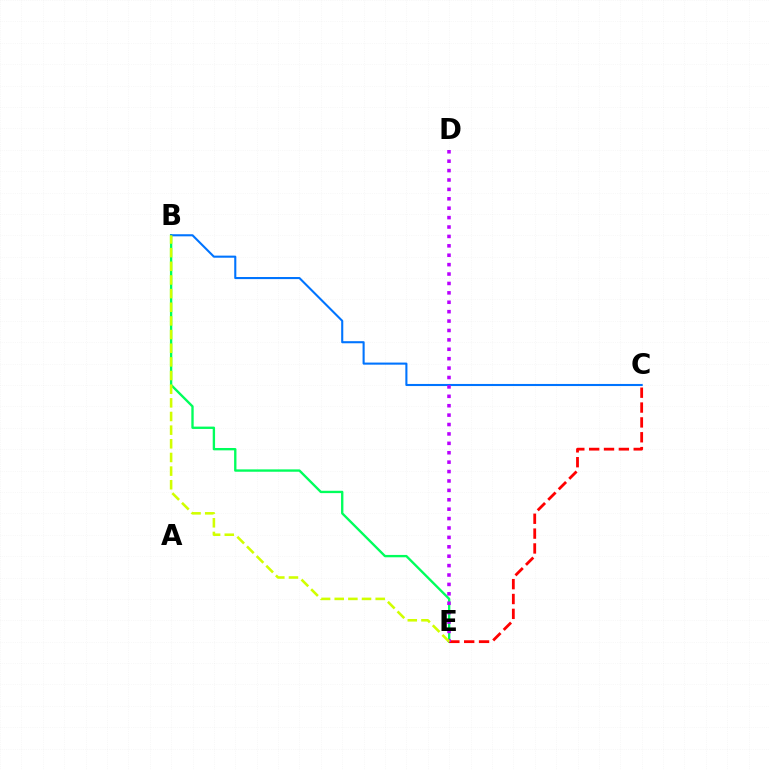{('B', 'E'): [{'color': '#00ff5c', 'line_style': 'solid', 'thickness': 1.69}, {'color': '#d1ff00', 'line_style': 'dashed', 'thickness': 1.85}], ('C', 'E'): [{'color': '#ff0000', 'line_style': 'dashed', 'thickness': 2.02}], ('B', 'C'): [{'color': '#0074ff', 'line_style': 'solid', 'thickness': 1.51}], ('D', 'E'): [{'color': '#b900ff', 'line_style': 'dotted', 'thickness': 2.56}]}